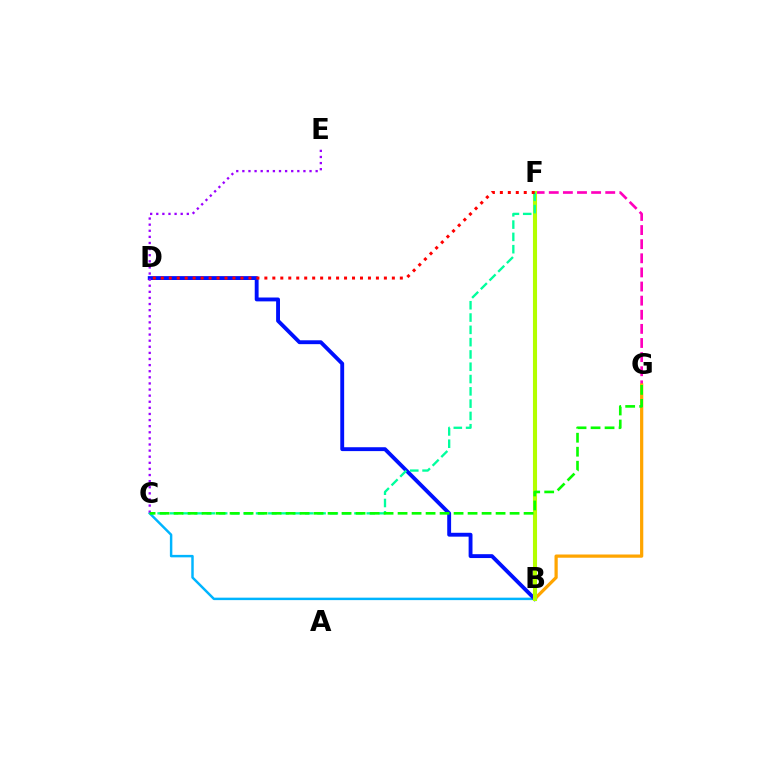{('F', 'G'): [{'color': '#ff00bd', 'line_style': 'dashed', 'thickness': 1.92}], ('B', 'C'): [{'color': '#00b5ff', 'line_style': 'solid', 'thickness': 1.77}], ('B', 'D'): [{'color': '#0010ff', 'line_style': 'solid', 'thickness': 2.79}], ('B', 'G'): [{'color': '#ffa500', 'line_style': 'solid', 'thickness': 2.32}], ('B', 'F'): [{'color': '#b3ff00', 'line_style': 'solid', 'thickness': 2.94}], ('C', 'E'): [{'color': '#9b00ff', 'line_style': 'dotted', 'thickness': 1.66}], ('C', 'F'): [{'color': '#00ff9d', 'line_style': 'dashed', 'thickness': 1.67}], ('C', 'G'): [{'color': '#08ff00', 'line_style': 'dashed', 'thickness': 1.9}], ('D', 'F'): [{'color': '#ff0000', 'line_style': 'dotted', 'thickness': 2.16}]}